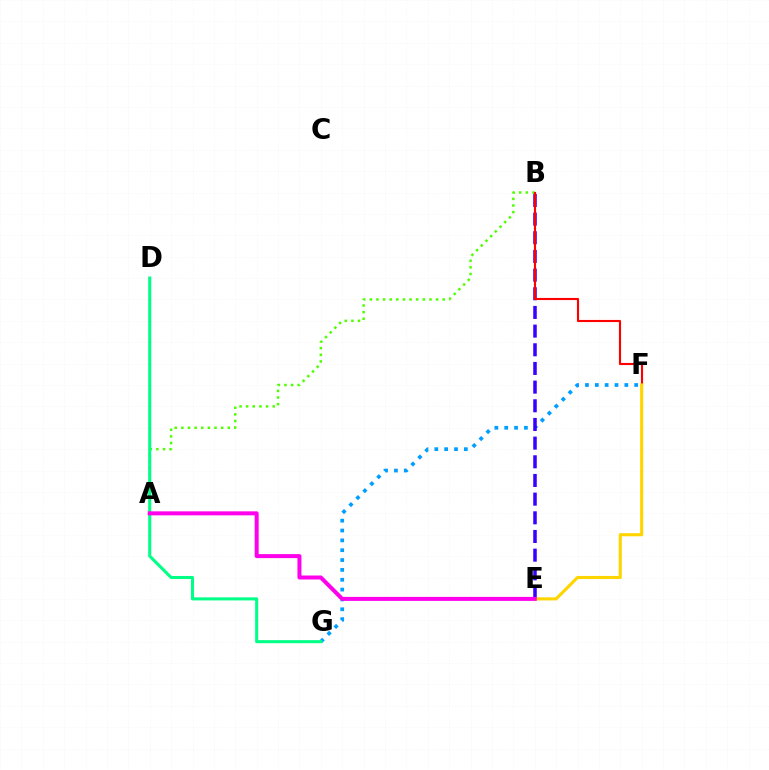{('A', 'B'): [{'color': '#4fff00', 'line_style': 'dotted', 'thickness': 1.8}], ('F', 'G'): [{'color': '#009eff', 'line_style': 'dotted', 'thickness': 2.68}], ('D', 'G'): [{'color': '#00ff86', 'line_style': 'solid', 'thickness': 2.2}], ('B', 'E'): [{'color': '#3700ff', 'line_style': 'dashed', 'thickness': 2.54}], ('B', 'F'): [{'color': '#ff0000', 'line_style': 'solid', 'thickness': 1.53}], ('E', 'F'): [{'color': '#ffd500', 'line_style': 'solid', 'thickness': 2.24}], ('A', 'E'): [{'color': '#ff00ed', 'line_style': 'solid', 'thickness': 2.88}]}